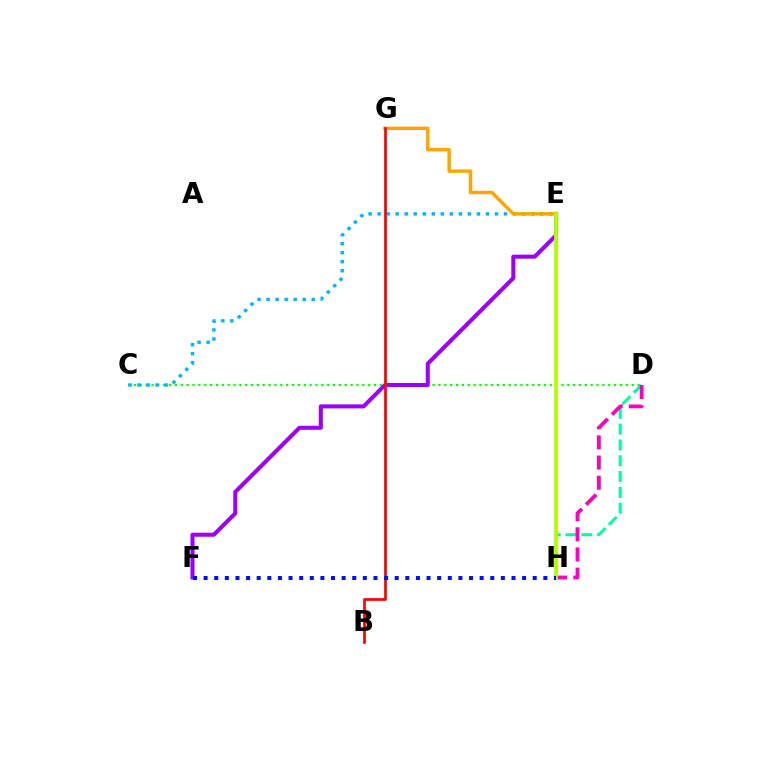{('C', 'D'): [{'color': '#08ff00', 'line_style': 'dotted', 'thickness': 1.59}], ('C', 'E'): [{'color': '#00b5ff', 'line_style': 'dotted', 'thickness': 2.45}], ('E', 'G'): [{'color': '#ffa500', 'line_style': 'solid', 'thickness': 2.47}], ('D', 'H'): [{'color': '#00ff9d', 'line_style': 'dashed', 'thickness': 2.15}, {'color': '#ff00bd', 'line_style': 'dashed', 'thickness': 2.74}], ('E', 'F'): [{'color': '#9b00ff', 'line_style': 'solid', 'thickness': 2.9}], ('B', 'G'): [{'color': '#ff0000', 'line_style': 'solid', 'thickness': 1.95}], ('E', 'H'): [{'color': '#b3ff00', 'line_style': 'solid', 'thickness': 2.76}], ('F', 'H'): [{'color': '#0010ff', 'line_style': 'dotted', 'thickness': 2.88}]}